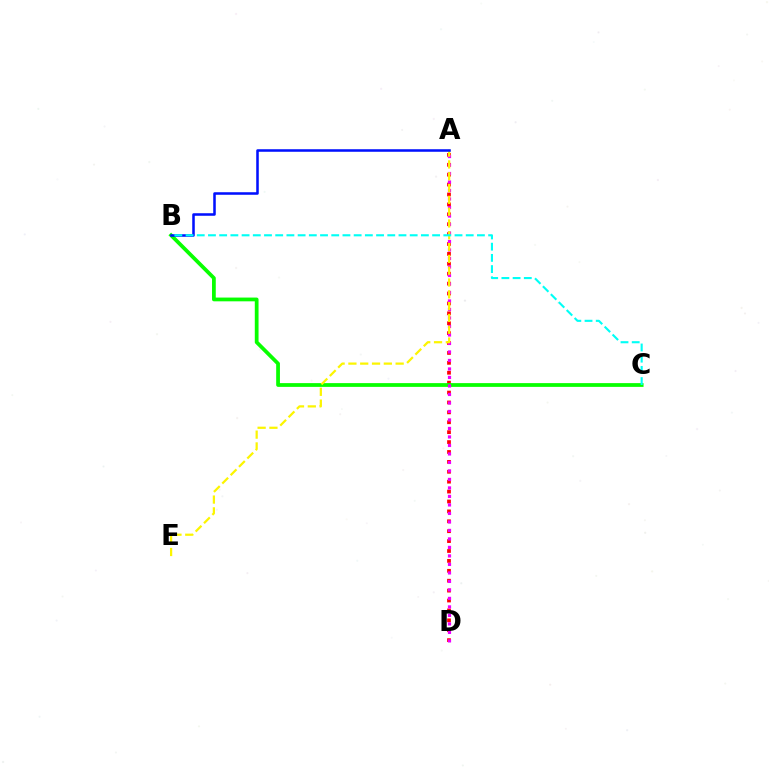{('A', 'D'): [{'color': '#ff0000', 'line_style': 'dotted', 'thickness': 2.69}, {'color': '#ee00ff', 'line_style': 'dotted', 'thickness': 2.31}], ('B', 'C'): [{'color': '#08ff00', 'line_style': 'solid', 'thickness': 2.7}, {'color': '#00fff6', 'line_style': 'dashed', 'thickness': 1.52}], ('A', 'E'): [{'color': '#fcf500', 'line_style': 'dashed', 'thickness': 1.6}], ('A', 'B'): [{'color': '#0010ff', 'line_style': 'solid', 'thickness': 1.83}]}